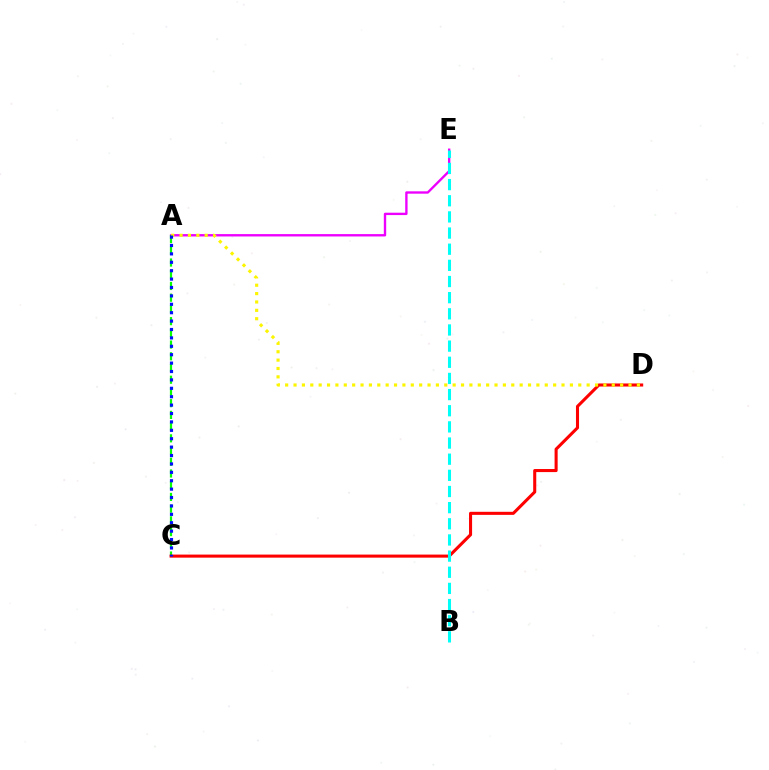{('A', 'E'): [{'color': '#ee00ff', 'line_style': 'solid', 'thickness': 1.7}], ('A', 'C'): [{'color': '#08ff00', 'line_style': 'dashed', 'thickness': 1.59}, {'color': '#0010ff', 'line_style': 'dotted', 'thickness': 2.28}], ('C', 'D'): [{'color': '#ff0000', 'line_style': 'solid', 'thickness': 2.21}], ('B', 'E'): [{'color': '#00fff6', 'line_style': 'dashed', 'thickness': 2.19}], ('A', 'D'): [{'color': '#fcf500', 'line_style': 'dotted', 'thickness': 2.28}]}